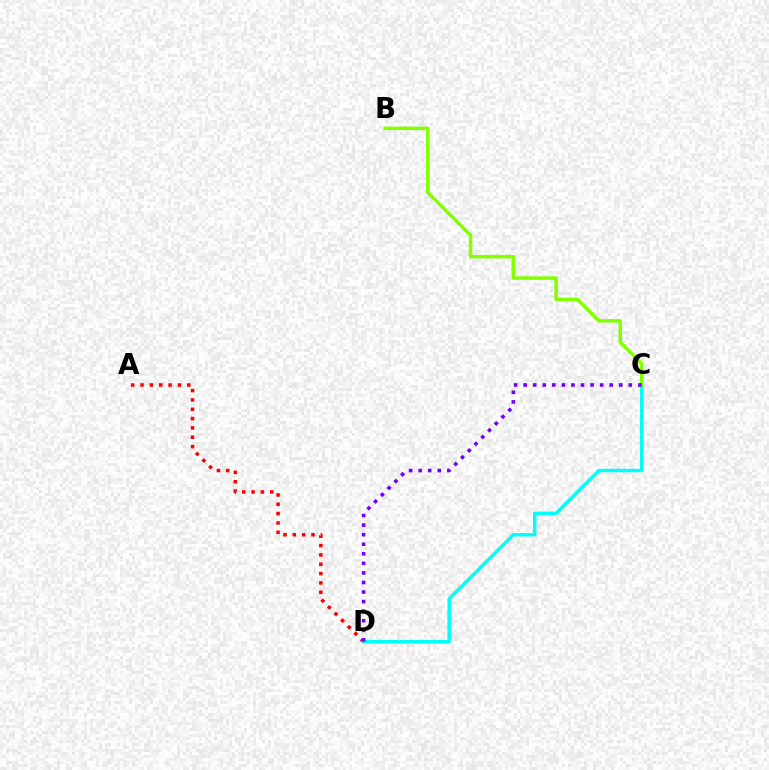{('A', 'D'): [{'color': '#ff0000', 'line_style': 'dotted', 'thickness': 2.54}], ('C', 'D'): [{'color': '#00fff6', 'line_style': 'solid', 'thickness': 2.49}, {'color': '#7200ff', 'line_style': 'dotted', 'thickness': 2.6}], ('B', 'C'): [{'color': '#84ff00', 'line_style': 'solid', 'thickness': 2.5}]}